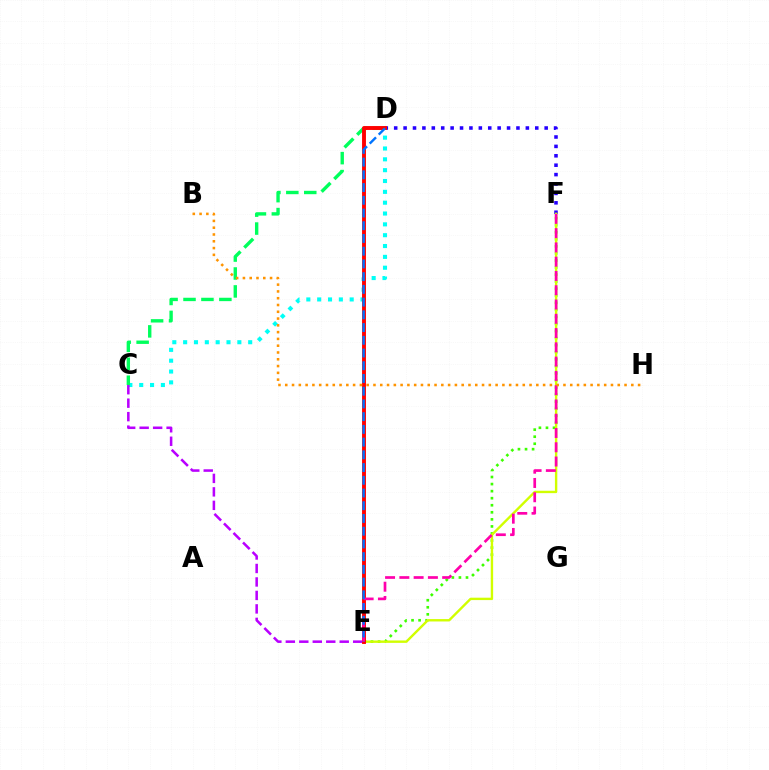{('D', 'F'): [{'color': '#2500ff', 'line_style': 'dotted', 'thickness': 2.56}], ('C', 'D'): [{'color': '#00fff6', 'line_style': 'dotted', 'thickness': 2.94}, {'color': '#00ff5c', 'line_style': 'dashed', 'thickness': 2.44}], ('C', 'E'): [{'color': '#b900ff', 'line_style': 'dashed', 'thickness': 1.83}], ('E', 'F'): [{'color': '#3dff00', 'line_style': 'dotted', 'thickness': 1.92}, {'color': '#d1ff00', 'line_style': 'solid', 'thickness': 1.72}, {'color': '#ff00ac', 'line_style': 'dashed', 'thickness': 1.94}], ('D', 'E'): [{'color': '#ff0000', 'line_style': 'solid', 'thickness': 2.81}, {'color': '#0074ff', 'line_style': 'dashed', 'thickness': 1.73}], ('B', 'H'): [{'color': '#ff9400', 'line_style': 'dotted', 'thickness': 1.84}]}